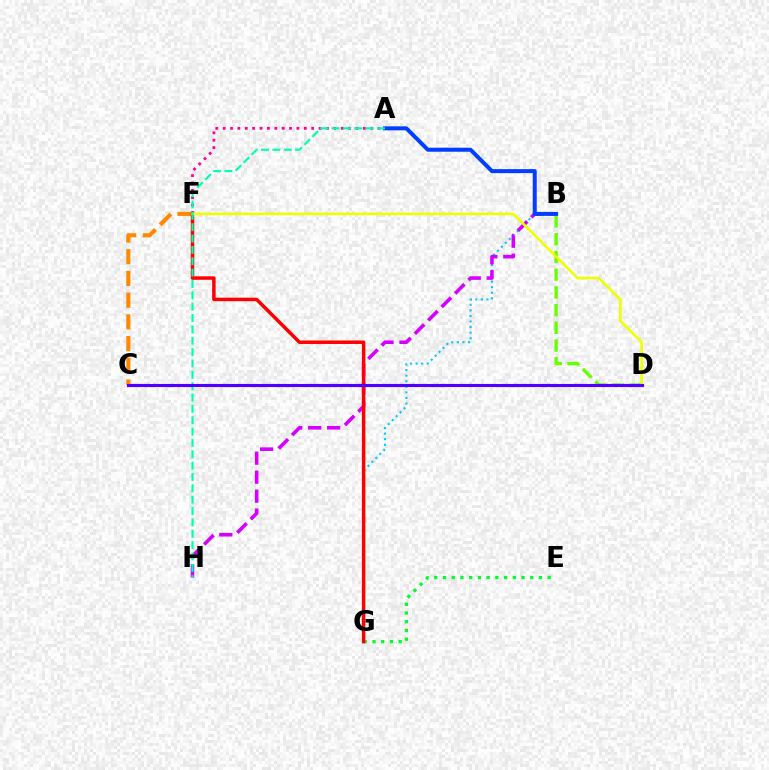{('B', 'G'): [{'color': '#00c7ff', 'line_style': 'dotted', 'thickness': 1.51}], ('C', 'F'): [{'color': '#ff8800', 'line_style': 'dashed', 'thickness': 2.95}], ('A', 'F'): [{'color': '#ff00a0', 'line_style': 'dotted', 'thickness': 2.0}], ('B', 'H'): [{'color': '#d600ff', 'line_style': 'dashed', 'thickness': 2.58}], ('B', 'D'): [{'color': '#66ff00', 'line_style': 'dashed', 'thickness': 2.41}], ('A', 'B'): [{'color': '#003fff', 'line_style': 'solid', 'thickness': 2.88}], ('E', 'G'): [{'color': '#00ff27', 'line_style': 'dotted', 'thickness': 2.37}], ('F', 'G'): [{'color': '#ff0000', 'line_style': 'solid', 'thickness': 2.5}], ('D', 'F'): [{'color': '#eeff00', 'line_style': 'solid', 'thickness': 1.86}], ('A', 'H'): [{'color': '#00ffaf', 'line_style': 'dashed', 'thickness': 1.54}], ('C', 'D'): [{'color': '#4f00ff', 'line_style': 'solid', 'thickness': 2.25}]}